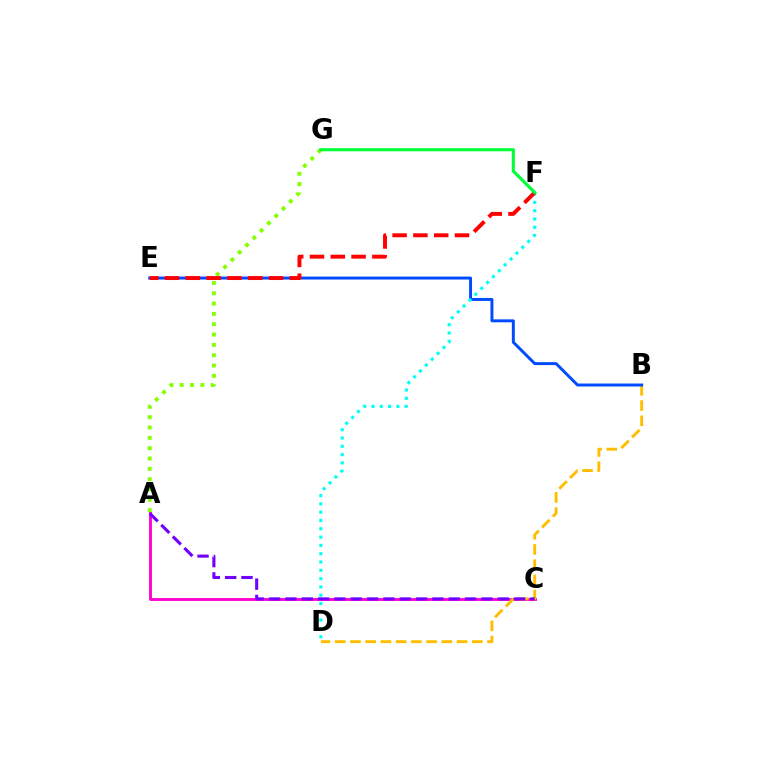{('A', 'G'): [{'color': '#84ff00', 'line_style': 'dotted', 'thickness': 2.81}], ('A', 'C'): [{'color': '#ff00cf', 'line_style': 'solid', 'thickness': 2.06}, {'color': '#7200ff', 'line_style': 'dashed', 'thickness': 2.22}], ('B', 'D'): [{'color': '#ffbd00', 'line_style': 'dashed', 'thickness': 2.07}], ('B', 'E'): [{'color': '#004bff', 'line_style': 'solid', 'thickness': 2.13}], ('D', 'F'): [{'color': '#00fff6', 'line_style': 'dotted', 'thickness': 2.26}], ('E', 'F'): [{'color': '#ff0000', 'line_style': 'dashed', 'thickness': 2.83}], ('F', 'G'): [{'color': '#00ff39', 'line_style': 'solid', 'thickness': 2.25}]}